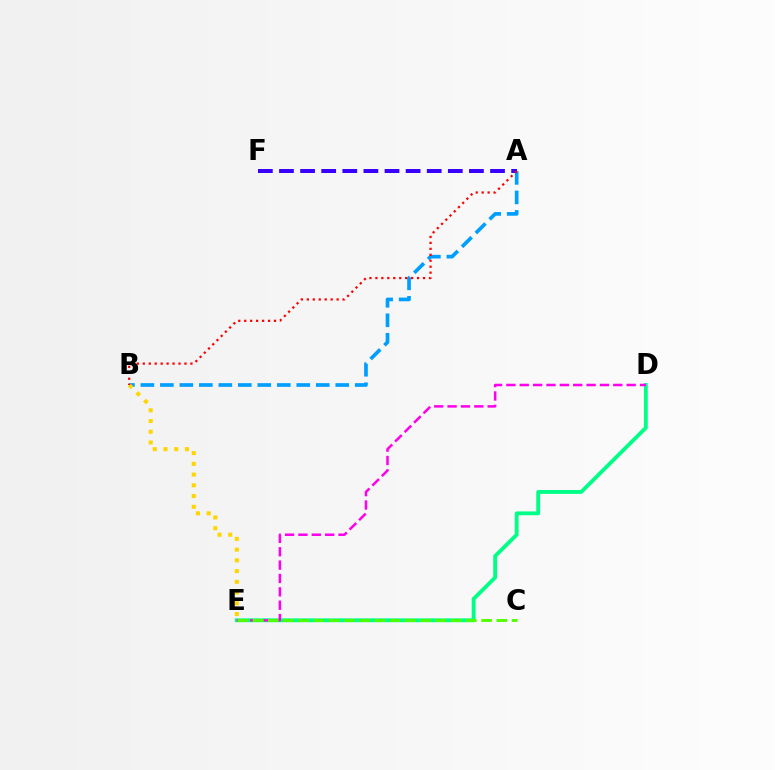{('D', 'E'): [{'color': '#00ff86', 'line_style': 'solid', 'thickness': 2.77}, {'color': '#ff00ed', 'line_style': 'dashed', 'thickness': 1.82}], ('A', 'B'): [{'color': '#009eff', 'line_style': 'dashed', 'thickness': 2.65}, {'color': '#ff0000', 'line_style': 'dotted', 'thickness': 1.62}], ('C', 'E'): [{'color': '#4fff00', 'line_style': 'dashed', 'thickness': 2.07}], ('B', 'E'): [{'color': '#ffd500', 'line_style': 'dotted', 'thickness': 2.92}], ('A', 'F'): [{'color': '#3700ff', 'line_style': 'dashed', 'thickness': 2.87}]}